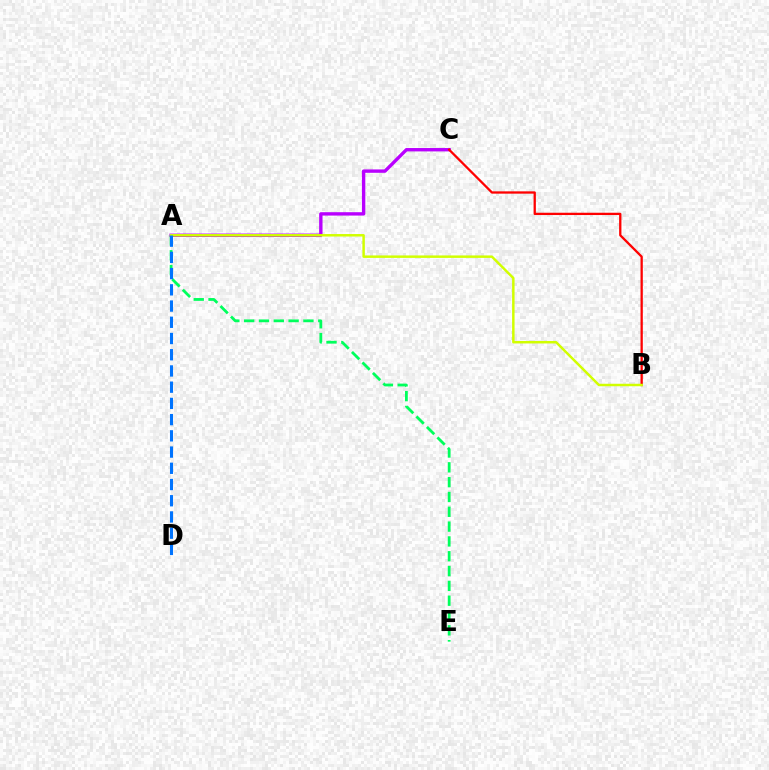{('A', 'C'): [{'color': '#b900ff', 'line_style': 'solid', 'thickness': 2.43}], ('A', 'E'): [{'color': '#00ff5c', 'line_style': 'dashed', 'thickness': 2.01}], ('B', 'C'): [{'color': '#ff0000', 'line_style': 'solid', 'thickness': 1.65}], ('A', 'B'): [{'color': '#d1ff00', 'line_style': 'solid', 'thickness': 1.78}], ('A', 'D'): [{'color': '#0074ff', 'line_style': 'dashed', 'thickness': 2.2}]}